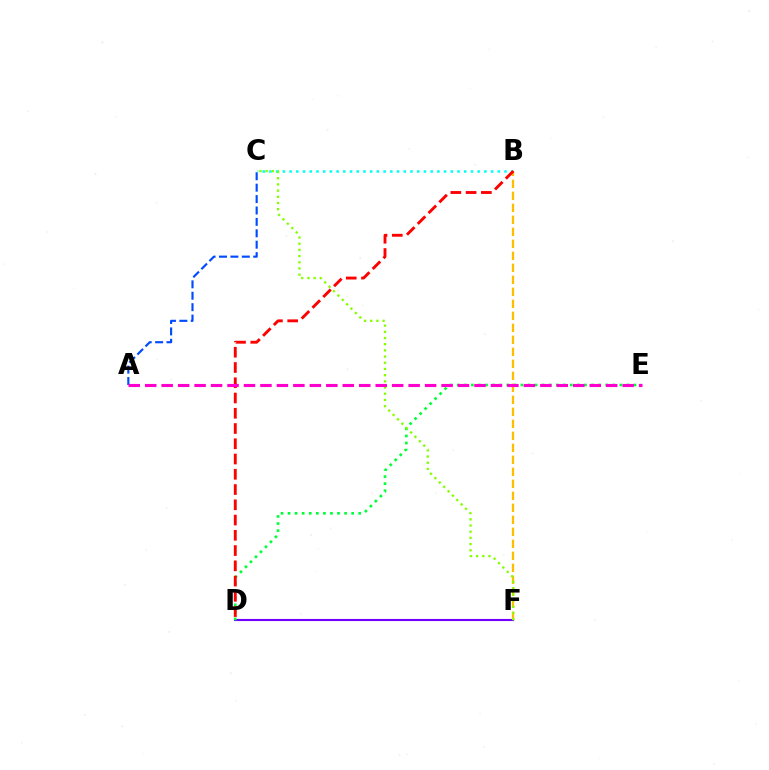{('A', 'C'): [{'color': '#004bff', 'line_style': 'dashed', 'thickness': 1.55}], ('B', 'C'): [{'color': '#00fff6', 'line_style': 'dotted', 'thickness': 1.82}], ('D', 'F'): [{'color': '#7200ff', 'line_style': 'solid', 'thickness': 1.52}], ('D', 'E'): [{'color': '#00ff39', 'line_style': 'dotted', 'thickness': 1.92}], ('B', 'F'): [{'color': '#ffbd00', 'line_style': 'dashed', 'thickness': 1.63}], ('B', 'D'): [{'color': '#ff0000', 'line_style': 'dashed', 'thickness': 2.07}], ('C', 'F'): [{'color': '#84ff00', 'line_style': 'dotted', 'thickness': 1.68}], ('A', 'E'): [{'color': '#ff00cf', 'line_style': 'dashed', 'thickness': 2.24}]}